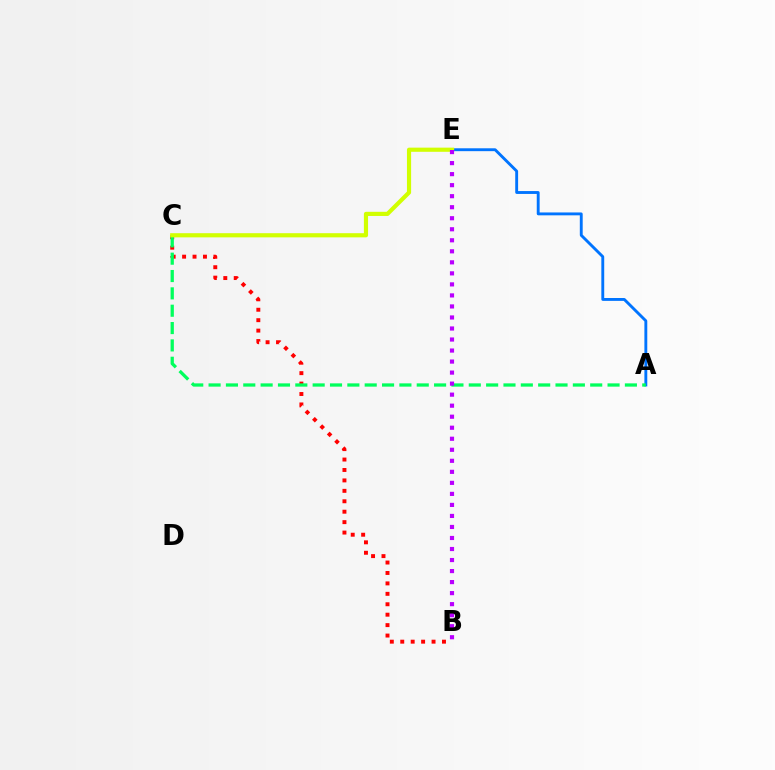{('A', 'E'): [{'color': '#0074ff', 'line_style': 'solid', 'thickness': 2.07}], ('B', 'C'): [{'color': '#ff0000', 'line_style': 'dotted', 'thickness': 2.83}], ('A', 'C'): [{'color': '#00ff5c', 'line_style': 'dashed', 'thickness': 2.36}], ('C', 'E'): [{'color': '#d1ff00', 'line_style': 'solid', 'thickness': 2.99}], ('B', 'E'): [{'color': '#b900ff', 'line_style': 'dotted', 'thickness': 3.0}]}